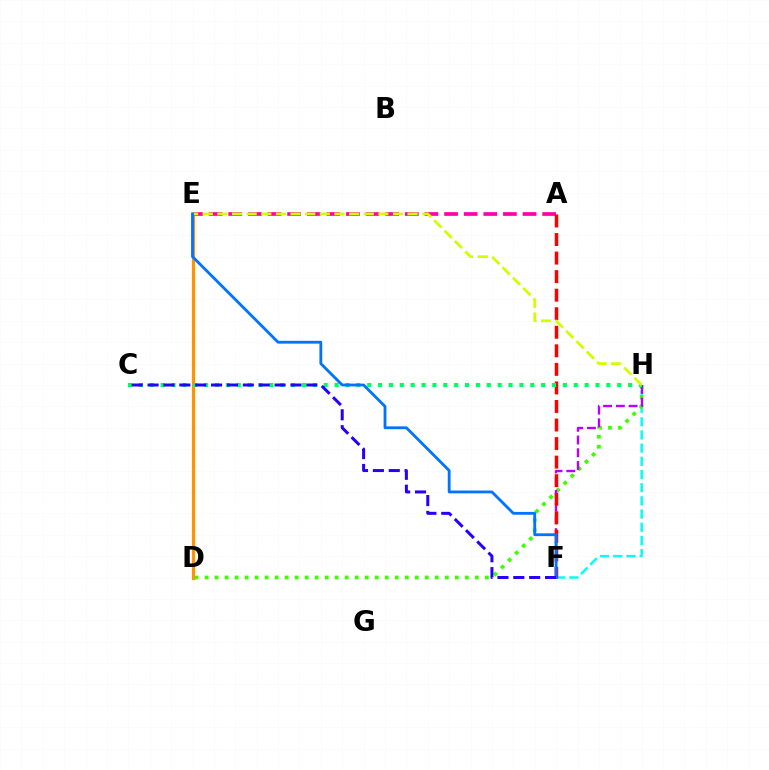{('F', 'H'): [{'color': '#00fff6', 'line_style': 'dashed', 'thickness': 1.79}, {'color': '#b900ff', 'line_style': 'dashed', 'thickness': 1.73}], ('D', 'H'): [{'color': '#3dff00', 'line_style': 'dotted', 'thickness': 2.72}], ('D', 'E'): [{'color': '#ff9400', 'line_style': 'solid', 'thickness': 2.32}], ('A', 'E'): [{'color': '#ff00ac', 'line_style': 'dashed', 'thickness': 2.67}], ('A', 'F'): [{'color': '#ff0000', 'line_style': 'dashed', 'thickness': 2.52}], ('C', 'H'): [{'color': '#00ff5c', 'line_style': 'dotted', 'thickness': 2.95}], ('E', 'H'): [{'color': '#d1ff00', 'line_style': 'dashed', 'thickness': 1.99}], ('E', 'F'): [{'color': '#0074ff', 'line_style': 'solid', 'thickness': 2.03}], ('C', 'F'): [{'color': '#2500ff', 'line_style': 'dashed', 'thickness': 2.16}]}